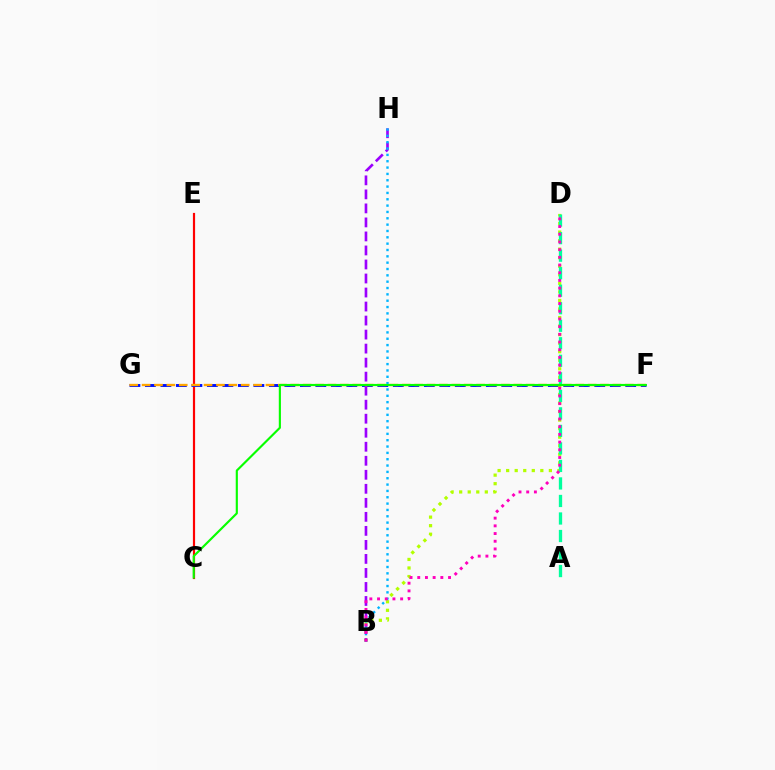{('C', 'E'): [{'color': '#ff0000', 'line_style': 'solid', 'thickness': 1.58}], ('F', 'G'): [{'color': '#0010ff', 'line_style': 'dashed', 'thickness': 2.1}, {'color': '#ffa500', 'line_style': 'dashed', 'thickness': 1.68}], ('B', 'D'): [{'color': '#b3ff00', 'line_style': 'dotted', 'thickness': 2.32}, {'color': '#ff00bd', 'line_style': 'dotted', 'thickness': 2.09}], ('B', 'H'): [{'color': '#9b00ff', 'line_style': 'dashed', 'thickness': 1.9}, {'color': '#00b5ff', 'line_style': 'dotted', 'thickness': 1.72}], ('A', 'D'): [{'color': '#00ff9d', 'line_style': 'dashed', 'thickness': 2.38}], ('C', 'F'): [{'color': '#08ff00', 'line_style': 'solid', 'thickness': 1.55}]}